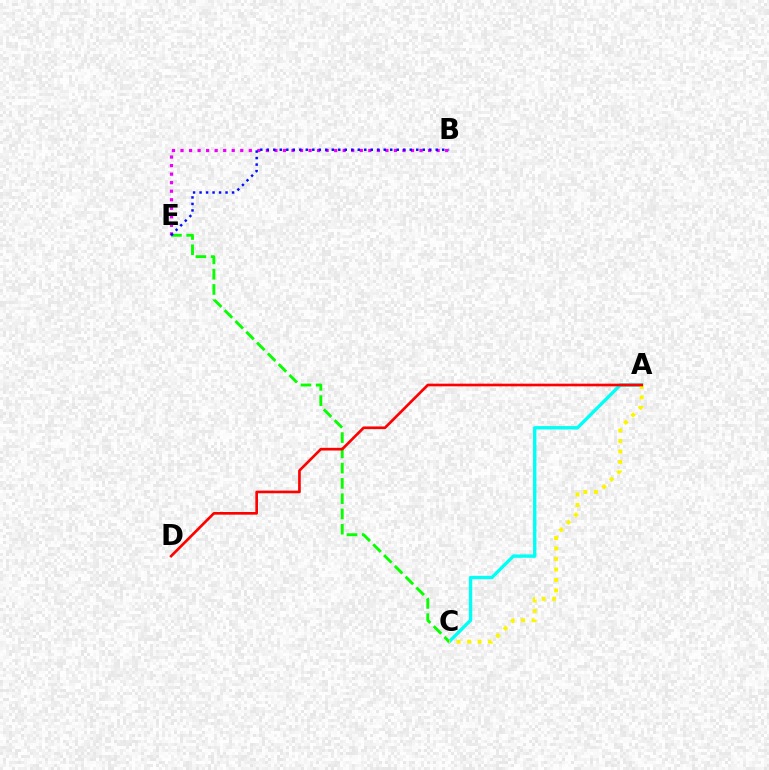{('A', 'C'): [{'color': '#00fff6', 'line_style': 'solid', 'thickness': 2.42}, {'color': '#fcf500', 'line_style': 'dotted', 'thickness': 2.85}], ('C', 'E'): [{'color': '#08ff00', 'line_style': 'dashed', 'thickness': 2.07}], ('B', 'E'): [{'color': '#ee00ff', 'line_style': 'dotted', 'thickness': 2.32}, {'color': '#0010ff', 'line_style': 'dotted', 'thickness': 1.77}], ('A', 'D'): [{'color': '#ff0000', 'line_style': 'solid', 'thickness': 1.92}]}